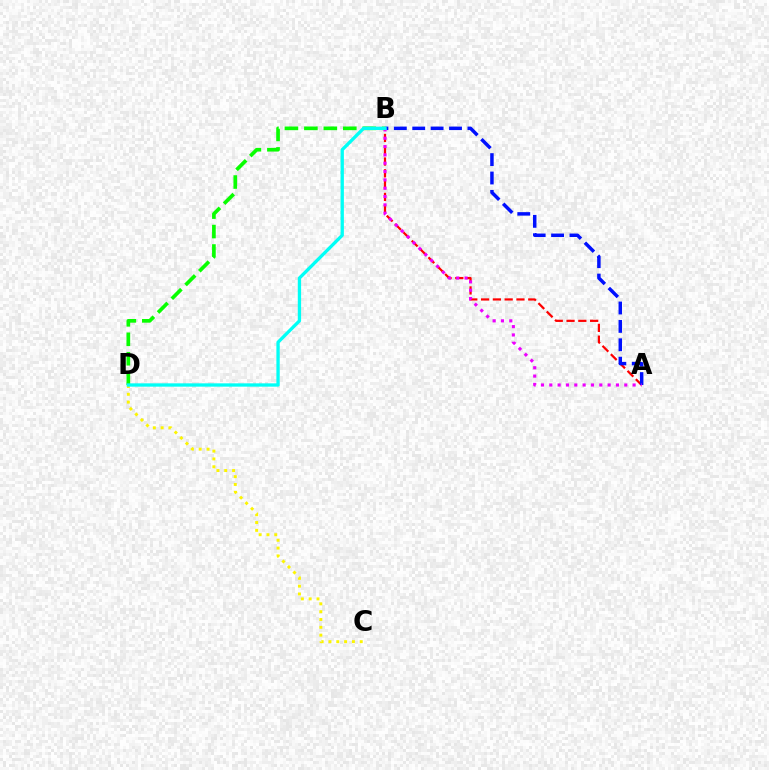{('A', 'B'): [{'color': '#ff0000', 'line_style': 'dashed', 'thickness': 1.6}, {'color': '#0010ff', 'line_style': 'dashed', 'thickness': 2.5}, {'color': '#ee00ff', 'line_style': 'dotted', 'thickness': 2.26}], ('B', 'D'): [{'color': '#08ff00', 'line_style': 'dashed', 'thickness': 2.64}, {'color': '#00fff6', 'line_style': 'solid', 'thickness': 2.38}], ('C', 'D'): [{'color': '#fcf500', 'line_style': 'dotted', 'thickness': 2.12}]}